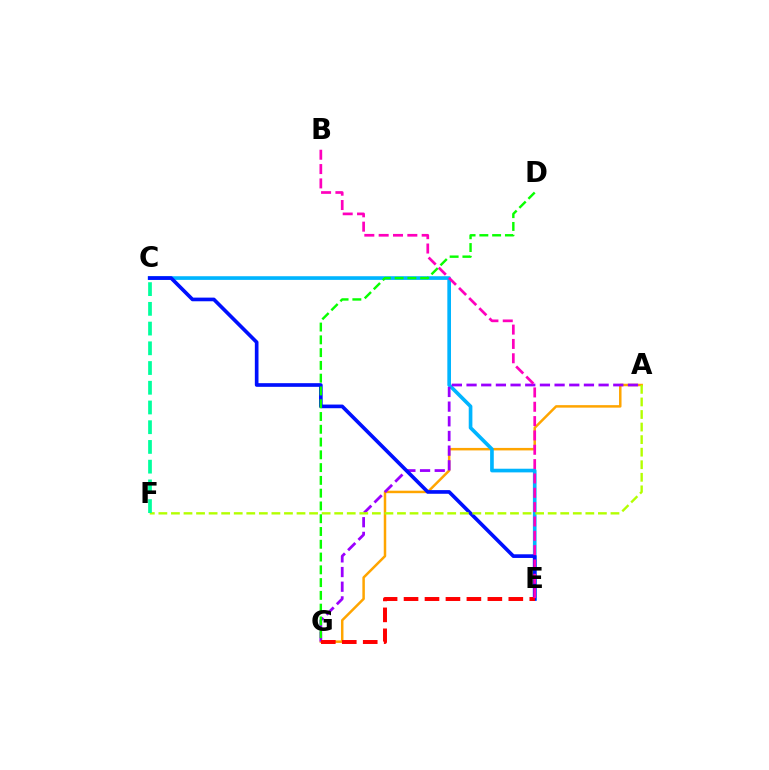{('A', 'G'): [{'color': '#ffa500', 'line_style': 'solid', 'thickness': 1.8}, {'color': '#9b00ff', 'line_style': 'dashed', 'thickness': 1.99}], ('C', 'E'): [{'color': '#00b5ff', 'line_style': 'solid', 'thickness': 2.63}, {'color': '#0010ff', 'line_style': 'solid', 'thickness': 2.64}], ('A', 'F'): [{'color': '#b3ff00', 'line_style': 'dashed', 'thickness': 1.71}], ('E', 'G'): [{'color': '#ff0000', 'line_style': 'dashed', 'thickness': 2.85}], ('D', 'G'): [{'color': '#08ff00', 'line_style': 'dashed', 'thickness': 1.74}], ('C', 'F'): [{'color': '#00ff9d', 'line_style': 'dashed', 'thickness': 2.68}], ('B', 'E'): [{'color': '#ff00bd', 'line_style': 'dashed', 'thickness': 1.95}]}